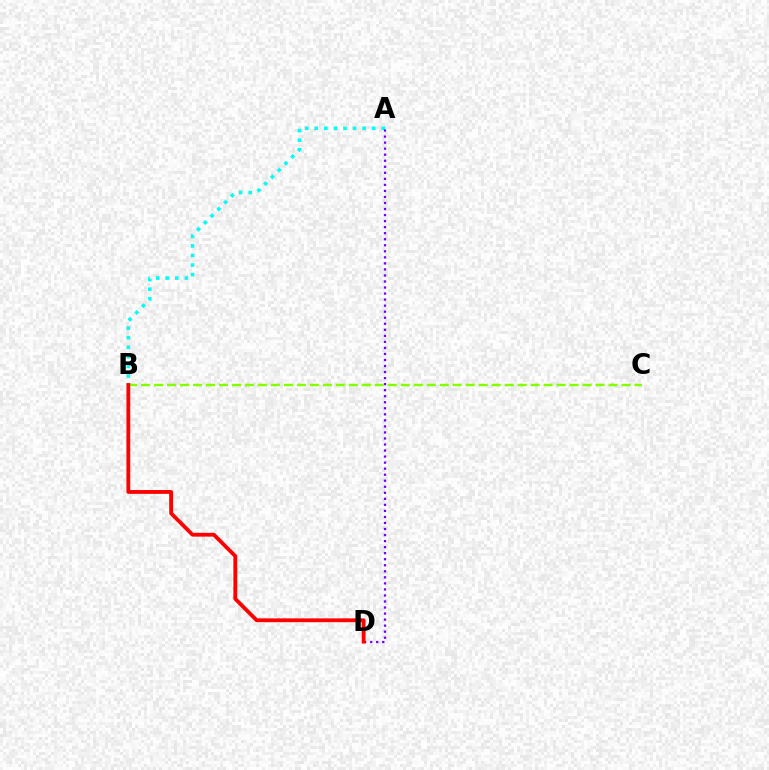{('A', 'B'): [{'color': '#00fff6', 'line_style': 'dotted', 'thickness': 2.6}], ('A', 'D'): [{'color': '#7200ff', 'line_style': 'dotted', 'thickness': 1.64}], ('B', 'C'): [{'color': '#84ff00', 'line_style': 'dashed', 'thickness': 1.76}], ('B', 'D'): [{'color': '#ff0000', 'line_style': 'solid', 'thickness': 2.75}]}